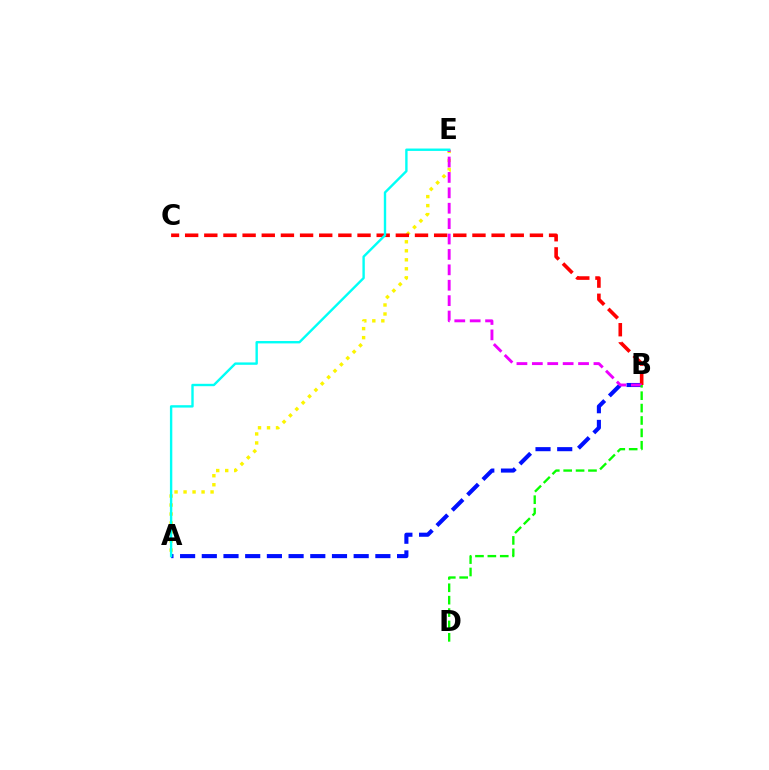{('A', 'E'): [{'color': '#fcf500', 'line_style': 'dotted', 'thickness': 2.45}, {'color': '#00fff6', 'line_style': 'solid', 'thickness': 1.72}], ('A', 'B'): [{'color': '#0010ff', 'line_style': 'dashed', 'thickness': 2.95}], ('B', 'C'): [{'color': '#ff0000', 'line_style': 'dashed', 'thickness': 2.6}], ('B', 'E'): [{'color': '#ee00ff', 'line_style': 'dashed', 'thickness': 2.09}], ('B', 'D'): [{'color': '#08ff00', 'line_style': 'dashed', 'thickness': 1.68}]}